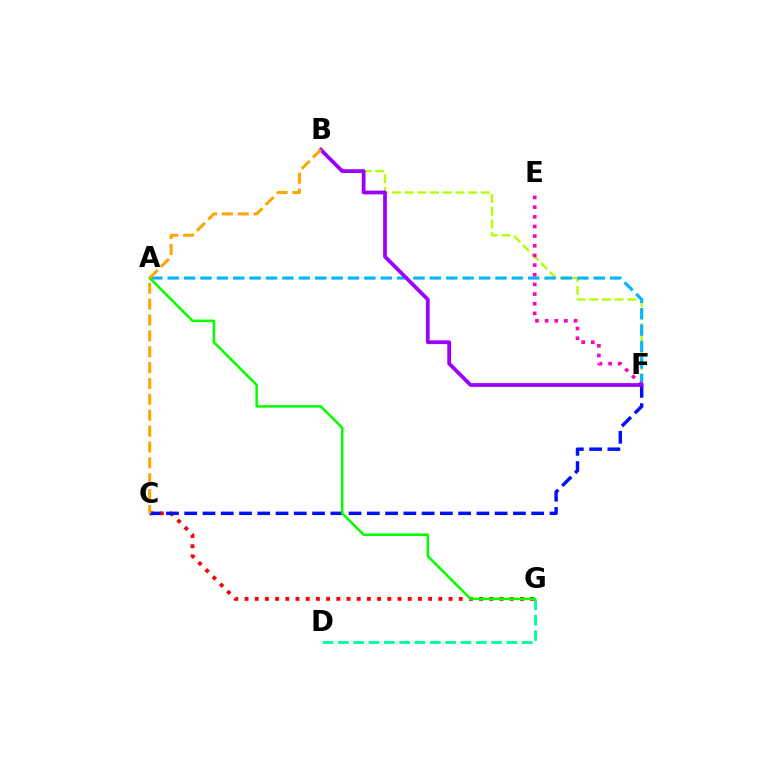{('B', 'F'): [{'color': '#b3ff00', 'line_style': 'dashed', 'thickness': 1.72}, {'color': '#9b00ff', 'line_style': 'solid', 'thickness': 2.71}], ('C', 'G'): [{'color': '#ff0000', 'line_style': 'dotted', 'thickness': 2.77}], ('A', 'F'): [{'color': '#00b5ff', 'line_style': 'dashed', 'thickness': 2.23}], ('E', 'F'): [{'color': '#ff00bd', 'line_style': 'dotted', 'thickness': 2.62}], ('D', 'G'): [{'color': '#00ff9d', 'line_style': 'dashed', 'thickness': 2.08}], ('C', 'F'): [{'color': '#0010ff', 'line_style': 'dashed', 'thickness': 2.48}], ('A', 'G'): [{'color': '#08ff00', 'line_style': 'solid', 'thickness': 1.83}], ('B', 'C'): [{'color': '#ffa500', 'line_style': 'dashed', 'thickness': 2.16}]}